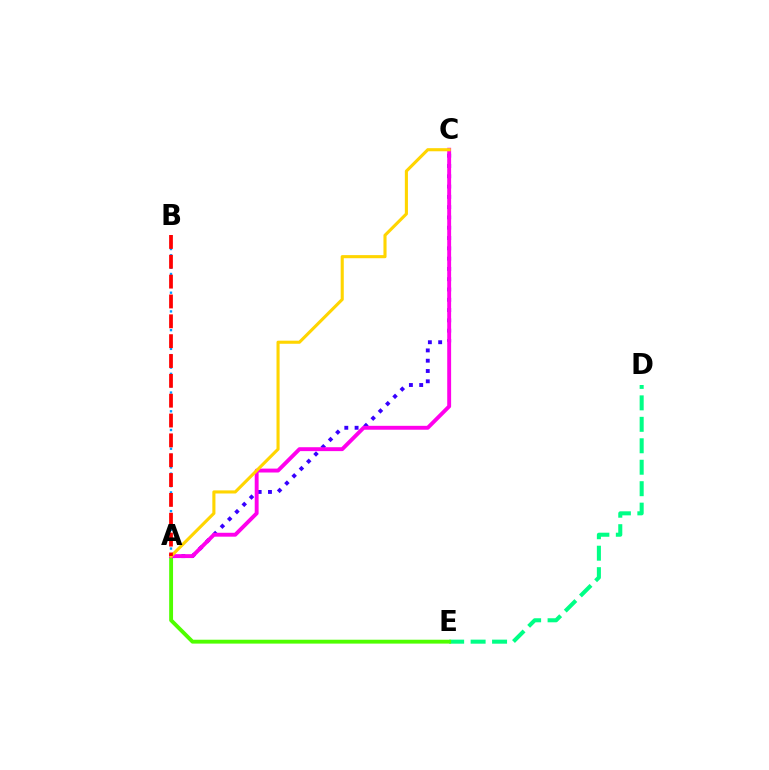{('D', 'E'): [{'color': '#00ff86', 'line_style': 'dashed', 'thickness': 2.91}], ('A', 'C'): [{'color': '#3700ff', 'line_style': 'dotted', 'thickness': 2.8}, {'color': '#ff00ed', 'line_style': 'solid', 'thickness': 2.81}, {'color': '#ffd500', 'line_style': 'solid', 'thickness': 2.23}], ('A', 'E'): [{'color': '#4fff00', 'line_style': 'solid', 'thickness': 2.79}], ('A', 'B'): [{'color': '#009eff', 'line_style': 'dotted', 'thickness': 1.7}, {'color': '#ff0000', 'line_style': 'dashed', 'thickness': 2.7}]}